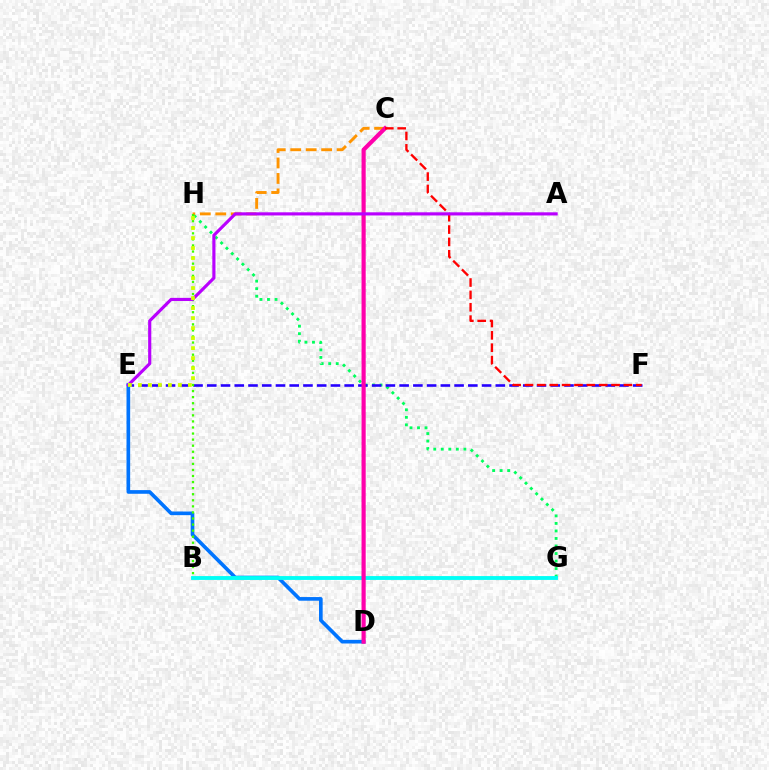{('G', 'H'): [{'color': '#00ff5c', 'line_style': 'dotted', 'thickness': 2.04}], ('D', 'E'): [{'color': '#0074ff', 'line_style': 'solid', 'thickness': 2.63}], ('E', 'F'): [{'color': '#2500ff', 'line_style': 'dashed', 'thickness': 1.87}], ('C', 'H'): [{'color': '#ff9400', 'line_style': 'dashed', 'thickness': 2.1}], ('B', 'H'): [{'color': '#3dff00', 'line_style': 'dotted', 'thickness': 1.65}], ('B', 'G'): [{'color': '#00fff6', 'line_style': 'solid', 'thickness': 2.77}], ('C', 'D'): [{'color': '#ff00ac', 'line_style': 'solid', 'thickness': 2.99}], ('C', 'F'): [{'color': '#ff0000', 'line_style': 'dashed', 'thickness': 1.68}], ('A', 'E'): [{'color': '#b900ff', 'line_style': 'solid', 'thickness': 2.26}], ('E', 'H'): [{'color': '#d1ff00', 'line_style': 'dotted', 'thickness': 2.72}]}